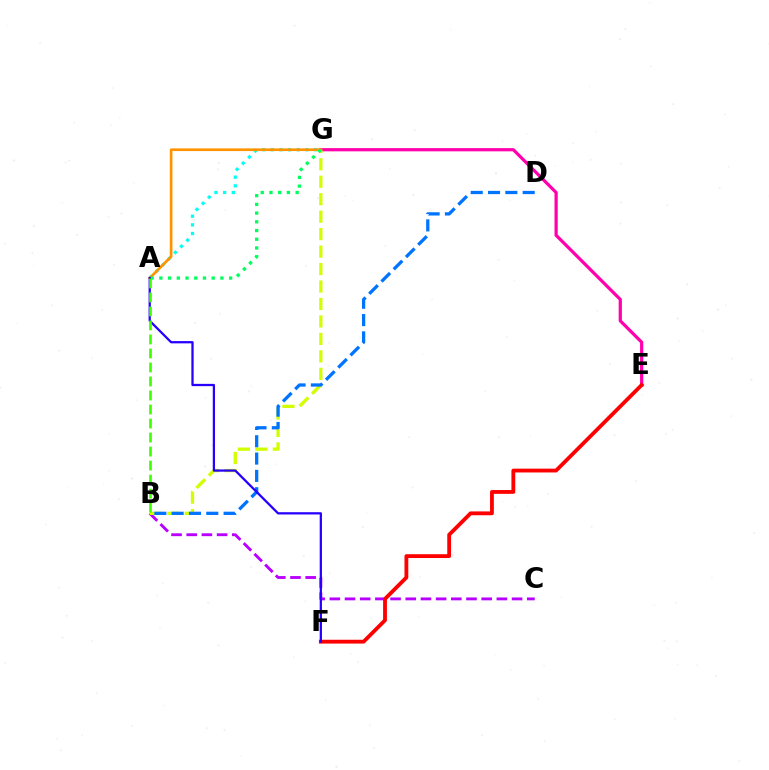{('B', 'C'): [{'color': '#b900ff', 'line_style': 'dashed', 'thickness': 2.06}], ('E', 'G'): [{'color': '#ff00ac', 'line_style': 'solid', 'thickness': 2.31}], ('B', 'G'): [{'color': '#d1ff00', 'line_style': 'dashed', 'thickness': 2.37}], ('A', 'G'): [{'color': '#00fff6', 'line_style': 'dotted', 'thickness': 2.35}, {'color': '#ff9400', 'line_style': 'solid', 'thickness': 1.93}, {'color': '#00ff5c', 'line_style': 'dotted', 'thickness': 2.37}], ('E', 'F'): [{'color': '#ff0000', 'line_style': 'solid', 'thickness': 2.75}], ('B', 'D'): [{'color': '#0074ff', 'line_style': 'dashed', 'thickness': 2.35}], ('A', 'F'): [{'color': '#2500ff', 'line_style': 'solid', 'thickness': 1.63}], ('A', 'B'): [{'color': '#3dff00', 'line_style': 'dashed', 'thickness': 1.9}]}